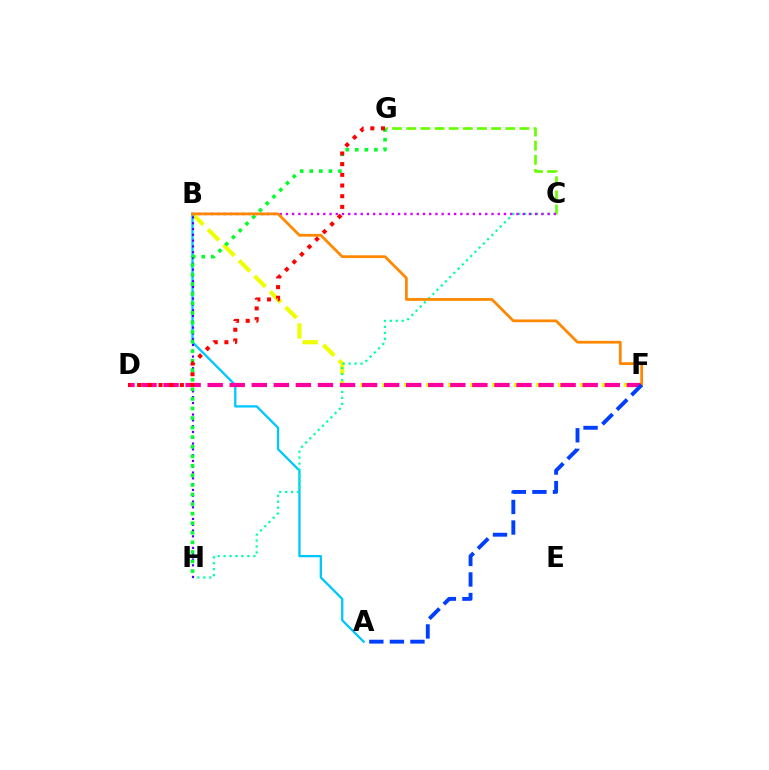{('C', 'G'): [{'color': '#66ff00', 'line_style': 'dashed', 'thickness': 1.92}], ('B', 'F'): [{'color': '#eeff00', 'line_style': 'dashed', 'thickness': 2.98}, {'color': '#ff8800', 'line_style': 'solid', 'thickness': 1.99}], ('A', 'B'): [{'color': '#00c7ff', 'line_style': 'solid', 'thickness': 1.66}], ('C', 'H'): [{'color': '#00ffaf', 'line_style': 'dotted', 'thickness': 1.62}], ('D', 'F'): [{'color': '#ff00a0', 'line_style': 'dashed', 'thickness': 3.0}], ('B', 'C'): [{'color': '#d600ff', 'line_style': 'dotted', 'thickness': 1.69}], ('B', 'H'): [{'color': '#4f00ff', 'line_style': 'dotted', 'thickness': 1.58}], ('G', 'H'): [{'color': '#00ff27', 'line_style': 'dotted', 'thickness': 2.6}], ('D', 'G'): [{'color': '#ff0000', 'line_style': 'dotted', 'thickness': 2.9}], ('A', 'F'): [{'color': '#003fff', 'line_style': 'dashed', 'thickness': 2.79}]}